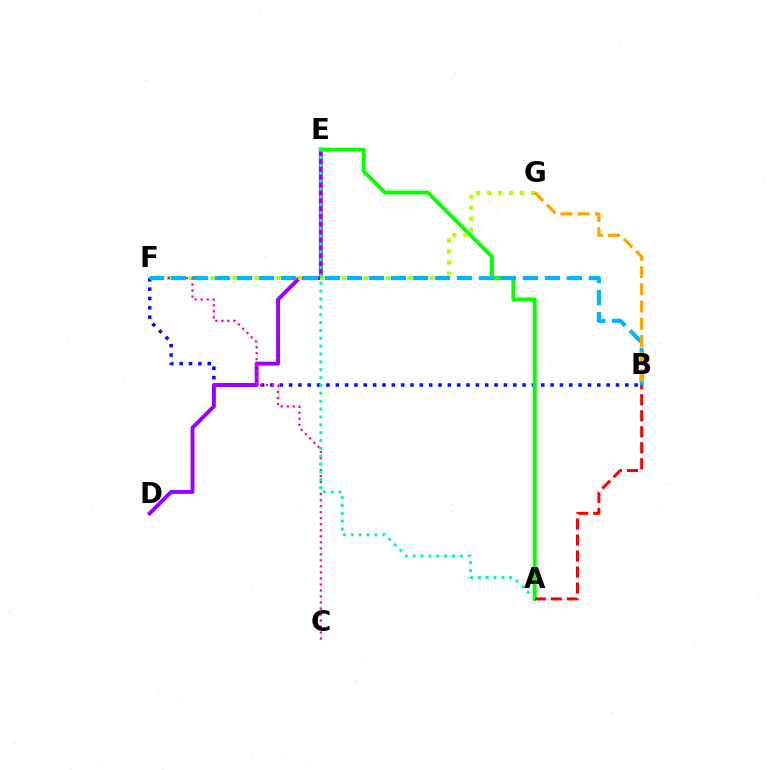{('B', 'F'): [{'color': '#0010ff', 'line_style': 'dotted', 'thickness': 2.54}, {'color': '#00b5ff', 'line_style': 'dashed', 'thickness': 2.99}], ('D', 'E'): [{'color': '#9b00ff', 'line_style': 'solid', 'thickness': 2.83}], ('A', 'E'): [{'color': '#08ff00', 'line_style': 'solid', 'thickness': 2.81}, {'color': '#00ff9d', 'line_style': 'dotted', 'thickness': 2.14}], ('F', 'G'): [{'color': '#b3ff00', 'line_style': 'dotted', 'thickness': 2.98}], ('C', 'F'): [{'color': '#ff00bd', 'line_style': 'dotted', 'thickness': 1.63}], ('B', 'G'): [{'color': '#ffa500', 'line_style': 'dashed', 'thickness': 2.35}], ('A', 'B'): [{'color': '#ff0000', 'line_style': 'dashed', 'thickness': 2.17}]}